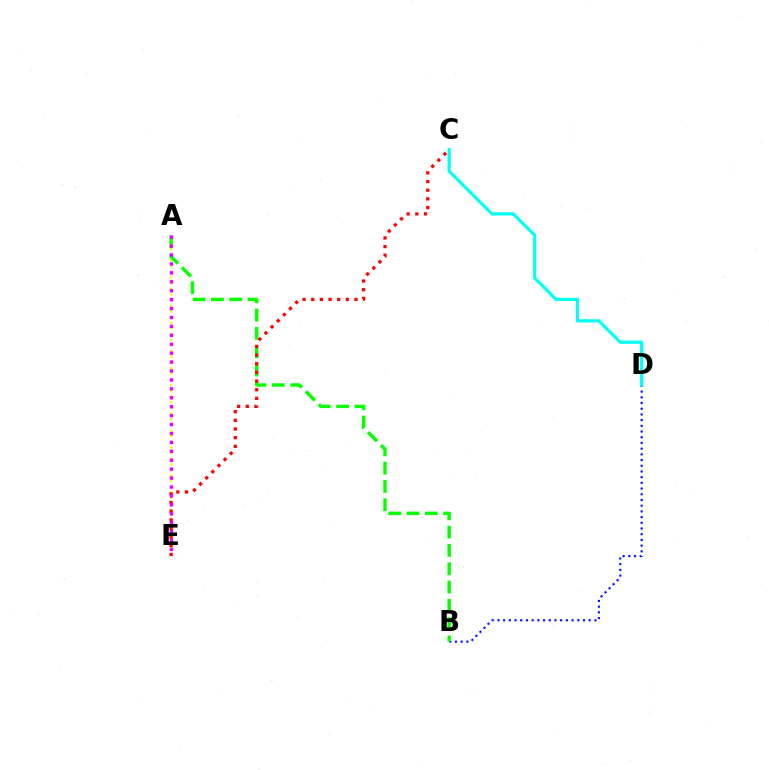{('A', 'E'): [{'color': '#fcf500', 'line_style': 'dotted', 'thickness': 1.54}, {'color': '#ee00ff', 'line_style': 'dotted', 'thickness': 2.42}], ('B', 'D'): [{'color': '#0010ff', 'line_style': 'dotted', 'thickness': 1.55}], ('A', 'B'): [{'color': '#08ff00', 'line_style': 'dashed', 'thickness': 2.49}], ('C', 'E'): [{'color': '#ff0000', 'line_style': 'dotted', 'thickness': 2.35}], ('C', 'D'): [{'color': '#00fff6', 'line_style': 'solid', 'thickness': 2.3}]}